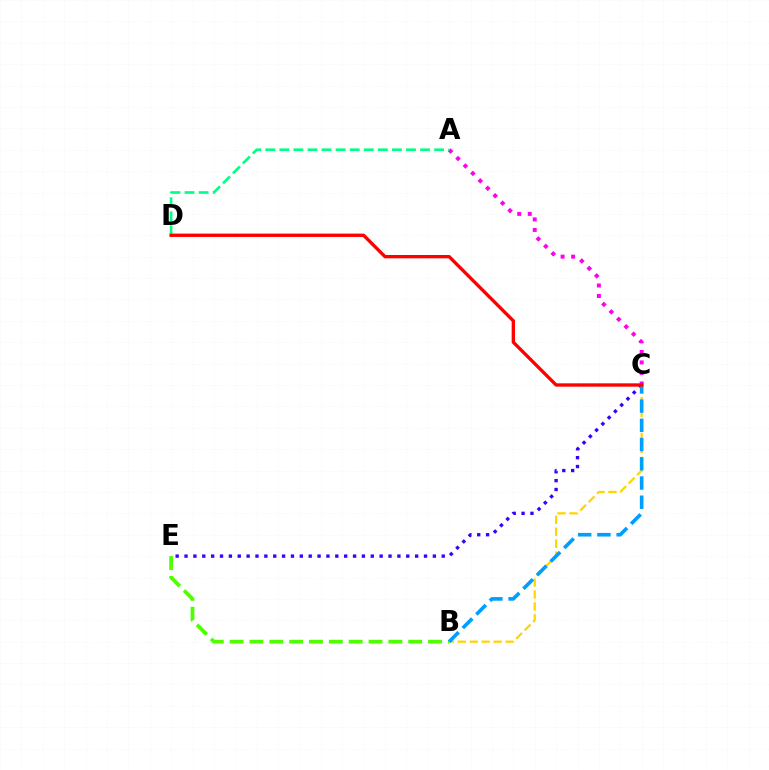{('B', 'C'): [{'color': '#ffd500', 'line_style': 'dashed', 'thickness': 1.62}, {'color': '#009eff', 'line_style': 'dashed', 'thickness': 2.61}], ('B', 'E'): [{'color': '#4fff00', 'line_style': 'dashed', 'thickness': 2.7}], ('C', 'E'): [{'color': '#3700ff', 'line_style': 'dotted', 'thickness': 2.41}], ('A', 'C'): [{'color': '#ff00ed', 'line_style': 'dotted', 'thickness': 2.86}], ('A', 'D'): [{'color': '#00ff86', 'line_style': 'dashed', 'thickness': 1.91}], ('C', 'D'): [{'color': '#ff0000', 'line_style': 'solid', 'thickness': 2.41}]}